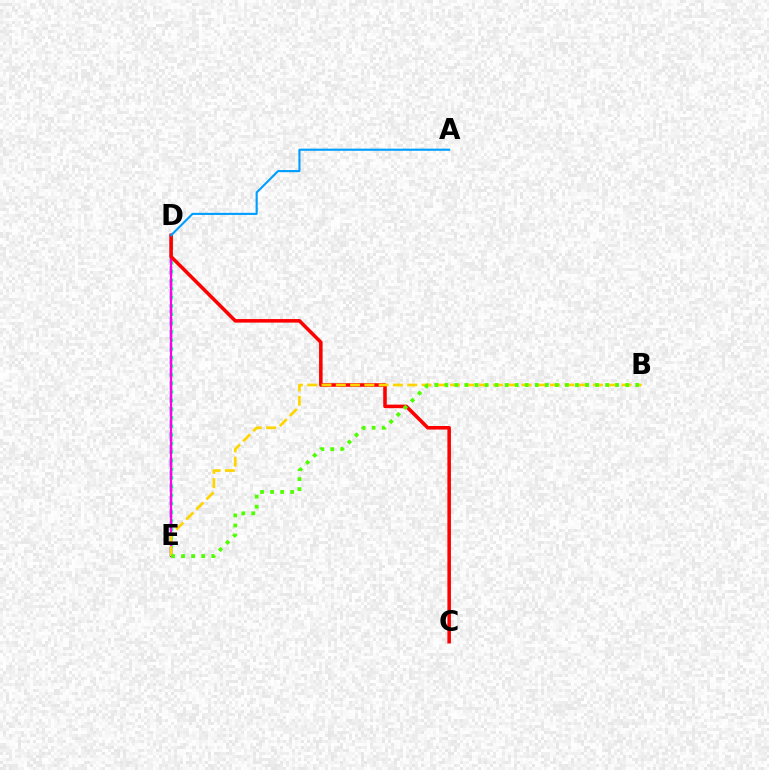{('D', 'E'): [{'color': '#3700ff', 'line_style': 'dashed', 'thickness': 1.73}, {'color': '#00ff86', 'line_style': 'dotted', 'thickness': 2.34}, {'color': '#ff00ed', 'line_style': 'solid', 'thickness': 1.55}], ('C', 'D'): [{'color': '#ff0000', 'line_style': 'solid', 'thickness': 2.55}], ('B', 'E'): [{'color': '#ffd500', 'line_style': 'dashed', 'thickness': 1.94}, {'color': '#4fff00', 'line_style': 'dotted', 'thickness': 2.73}], ('A', 'D'): [{'color': '#009eff', 'line_style': 'solid', 'thickness': 1.53}]}